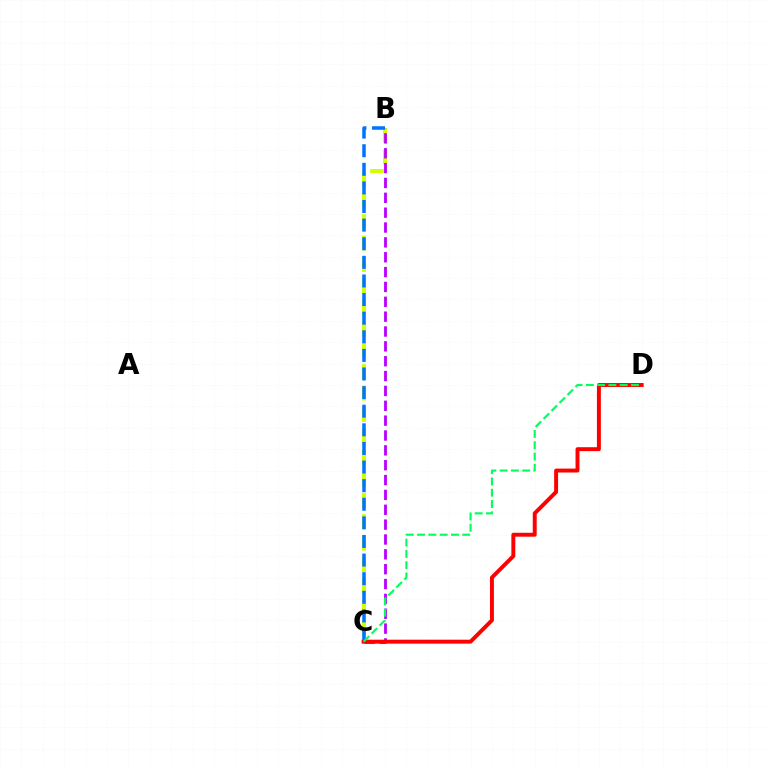{('B', 'C'): [{'color': '#d1ff00', 'line_style': 'dashed', 'thickness': 2.91}, {'color': '#b900ff', 'line_style': 'dashed', 'thickness': 2.02}, {'color': '#0074ff', 'line_style': 'dashed', 'thickness': 2.53}], ('C', 'D'): [{'color': '#ff0000', 'line_style': 'solid', 'thickness': 2.83}, {'color': '#00ff5c', 'line_style': 'dashed', 'thickness': 1.53}]}